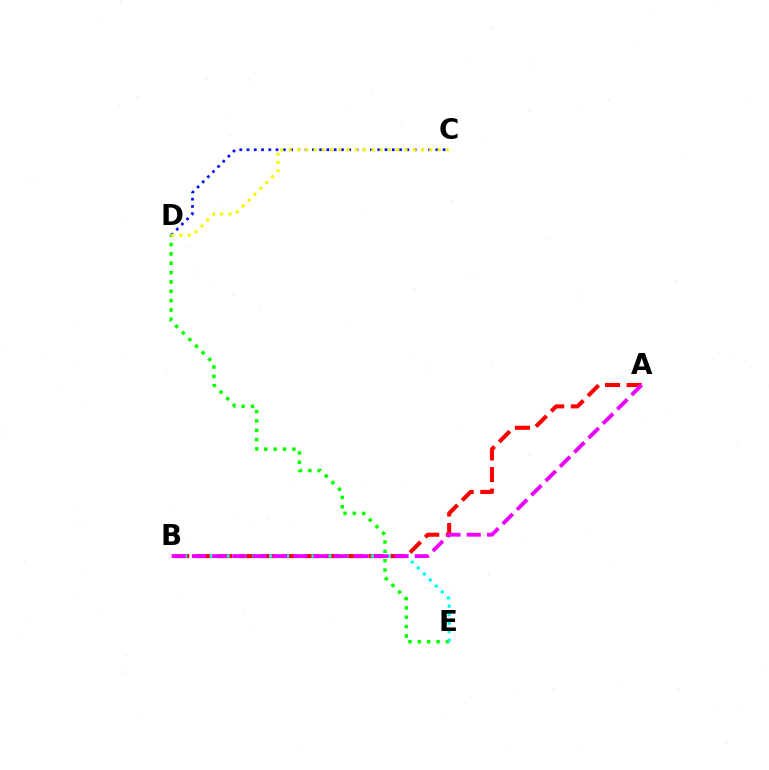{('A', 'B'): [{'color': '#ff0000', 'line_style': 'dashed', 'thickness': 2.93}, {'color': '#ee00ff', 'line_style': 'dashed', 'thickness': 2.75}], ('D', 'E'): [{'color': '#08ff00', 'line_style': 'dotted', 'thickness': 2.54}], ('B', 'E'): [{'color': '#00fff6', 'line_style': 'dotted', 'thickness': 2.3}], ('C', 'D'): [{'color': '#0010ff', 'line_style': 'dotted', 'thickness': 1.97}, {'color': '#fcf500', 'line_style': 'dotted', 'thickness': 2.25}]}